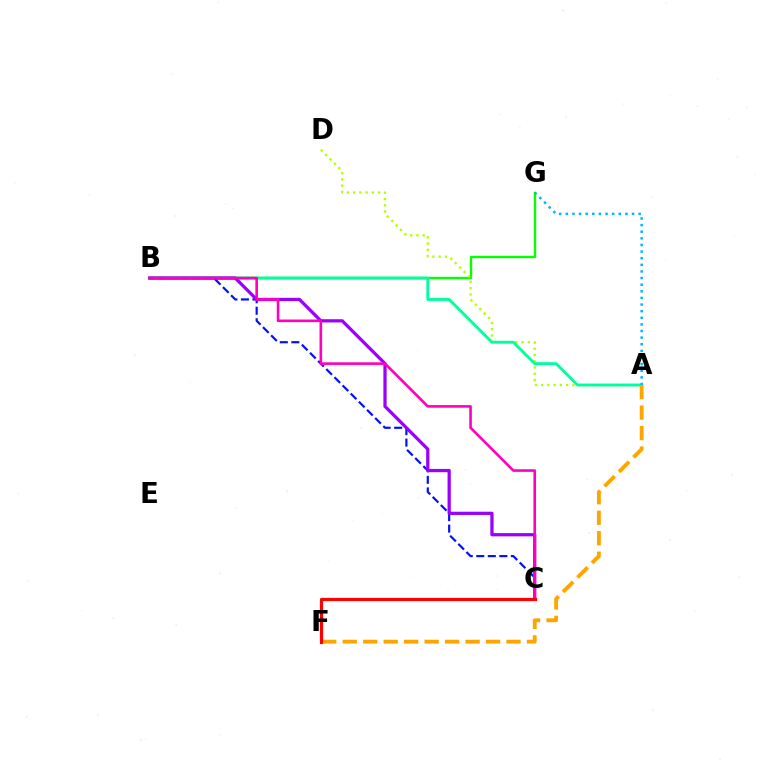{('B', 'G'): [{'color': '#08ff00', 'line_style': 'solid', 'thickness': 1.72}], ('A', 'D'): [{'color': '#b3ff00', 'line_style': 'dotted', 'thickness': 1.69}], ('A', 'B'): [{'color': '#00ff9d', 'line_style': 'solid', 'thickness': 2.06}], ('A', 'F'): [{'color': '#ffa500', 'line_style': 'dashed', 'thickness': 2.78}], ('B', 'C'): [{'color': '#0010ff', 'line_style': 'dashed', 'thickness': 1.57}, {'color': '#9b00ff', 'line_style': 'solid', 'thickness': 2.34}, {'color': '#ff00bd', 'line_style': 'solid', 'thickness': 1.89}], ('A', 'G'): [{'color': '#00b5ff', 'line_style': 'dotted', 'thickness': 1.8}], ('C', 'F'): [{'color': '#ff0000', 'line_style': 'solid', 'thickness': 2.29}]}